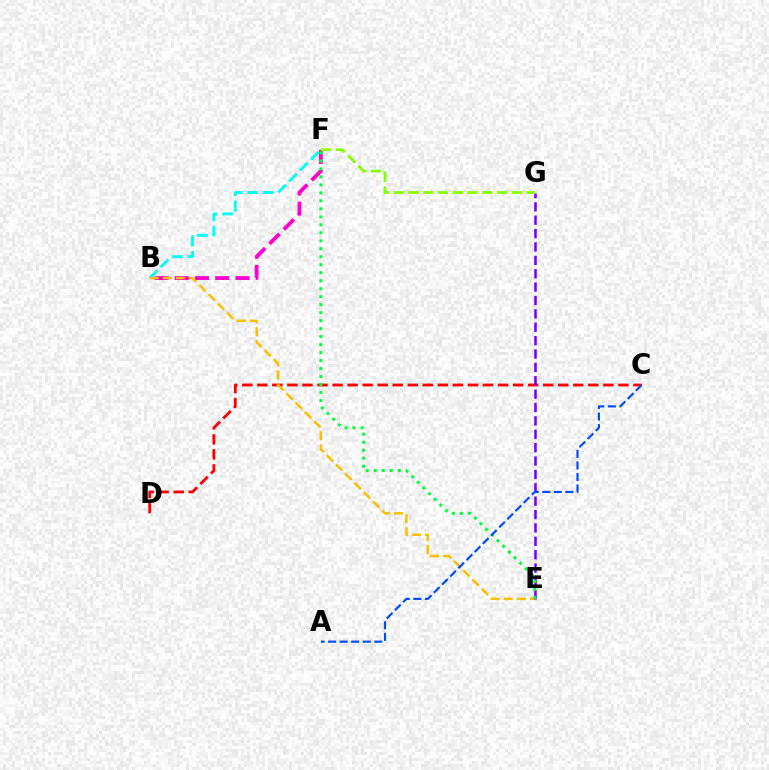{('C', 'D'): [{'color': '#ff0000', 'line_style': 'dashed', 'thickness': 2.04}], ('B', 'F'): [{'color': '#ff00cf', 'line_style': 'dashed', 'thickness': 2.75}, {'color': '#00fff6', 'line_style': 'dashed', 'thickness': 2.11}], ('B', 'E'): [{'color': '#ffbd00', 'line_style': 'dashed', 'thickness': 1.78}], ('E', 'G'): [{'color': '#7200ff', 'line_style': 'dashed', 'thickness': 1.82}], ('E', 'F'): [{'color': '#00ff39', 'line_style': 'dotted', 'thickness': 2.17}], ('A', 'C'): [{'color': '#004bff', 'line_style': 'dashed', 'thickness': 1.57}], ('F', 'G'): [{'color': '#84ff00', 'line_style': 'dashed', 'thickness': 2.0}]}